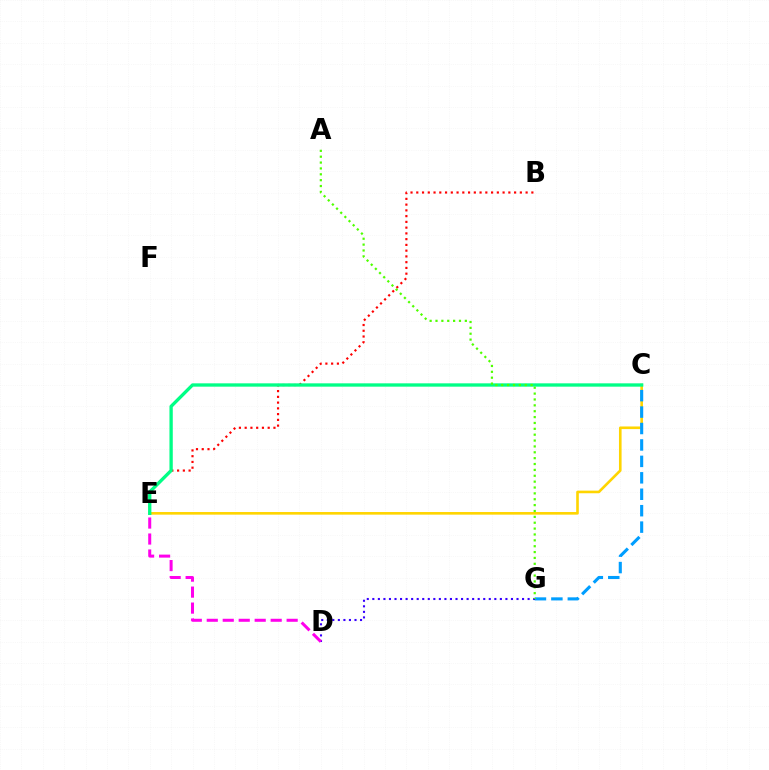{('B', 'E'): [{'color': '#ff0000', 'line_style': 'dotted', 'thickness': 1.56}], ('C', 'E'): [{'color': '#ffd500', 'line_style': 'solid', 'thickness': 1.89}, {'color': '#00ff86', 'line_style': 'solid', 'thickness': 2.4}], ('C', 'G'): [{'color': '#009eff', 'line_style': 'dashed', 'thickness': 2.23}], ('D', 'G'): [{'color': '#3700ff', 'line_style': 'dotted', 'thickness': 1.51}], ('D', 'E'): [{'color': '#ff00ed', 'line_style': 'dashed', 'thickness': 2.17}], ('A', 'G'): [{'color': '#4fff00', 'line_style': 'dotted', 'thickness': 1.59}]}